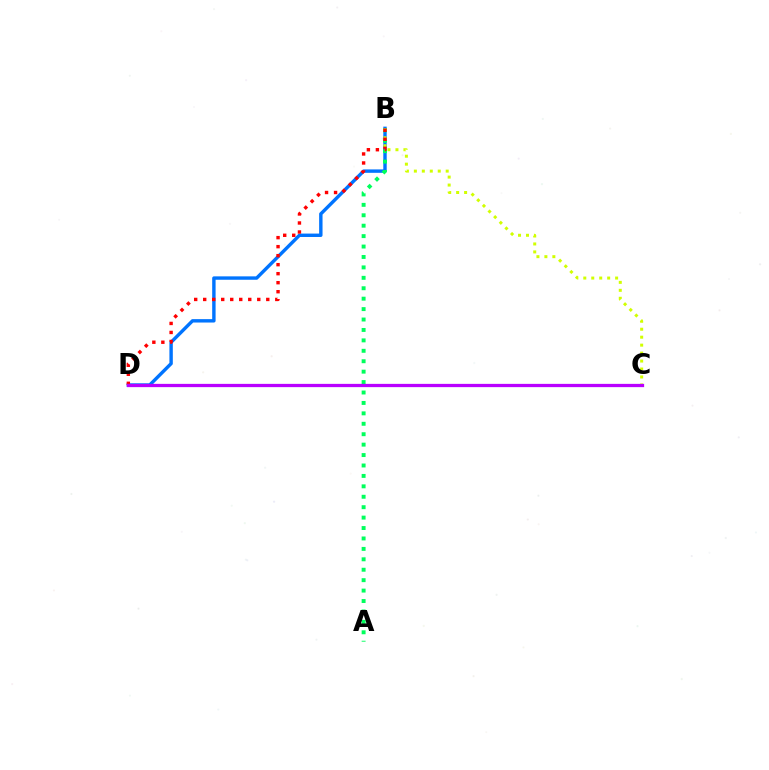{('B', 'D'): [{'color': '#0074ff', 'line_style': 'solid', 'thickness': 2.45}, {'color': '#ff0000', 'line_style': 'dotted', 'thickness': 2.45}], ('A', 'B'): [{'color': '#00ff5c', 'line_style': 'dotted', 'thickness': 2.83}], ('B', 'C'): [{'color': '#d1ff00', 'line_style': 'dotted', 'thickness': 2.16}], ('C', 'D'): [{'color': '#b900ff', 'line_style': 'solid', 'thickness': 2.35}]}